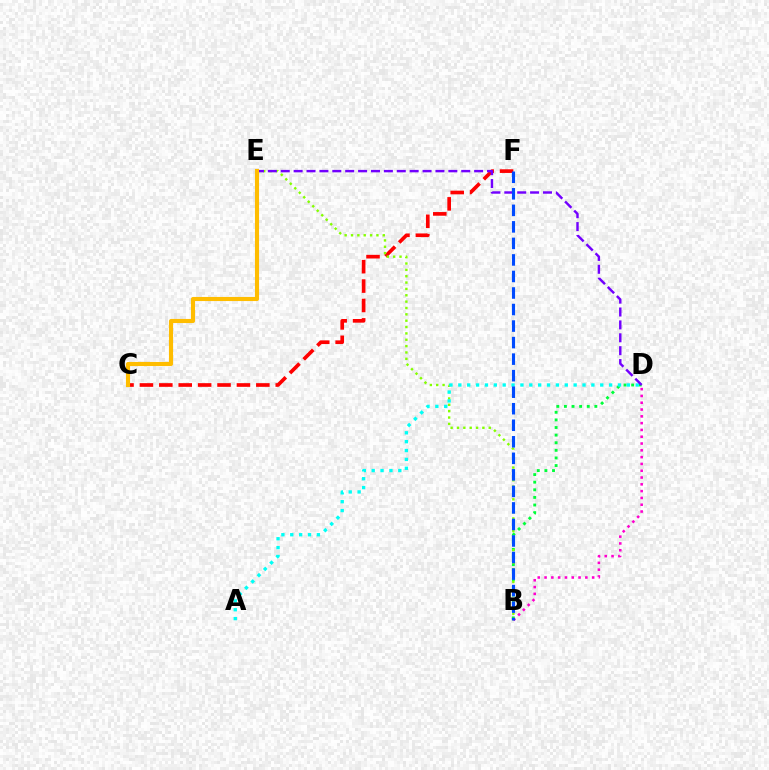{('B', 'D'): [{'color': '#00ff39', 'line_style': 'dotted', 'thickness': 2.07}, {'color': '#ff00cf', 'line_style': 'dotted', 'thickness': 1.85}], ('C', 'F'): [{'color': '#ff0000', 'line_style': 'dashed', 'thickness': 2.64}], ('B', 'E'): [{'color': '#84ff00', 'line_style': 'dotted', 'thickness': 1.73}], ('A', 'D'): [{'color': '#00fff6', 'line_style': 'dotted', 'thickness': 2.41}], ('D', 'E'): [{'color': '#7200ff', 'line_style': 'dashed', 'thickness': 1.75}], ('C', 'E'): [{'color': '#ffbd00', 'line_style': 'solid', 'thickness': 2.95}], ('B', 'F'): [{'color': '#004bff', 'line_style': 'dashed', 'thickness': 2.25}]}